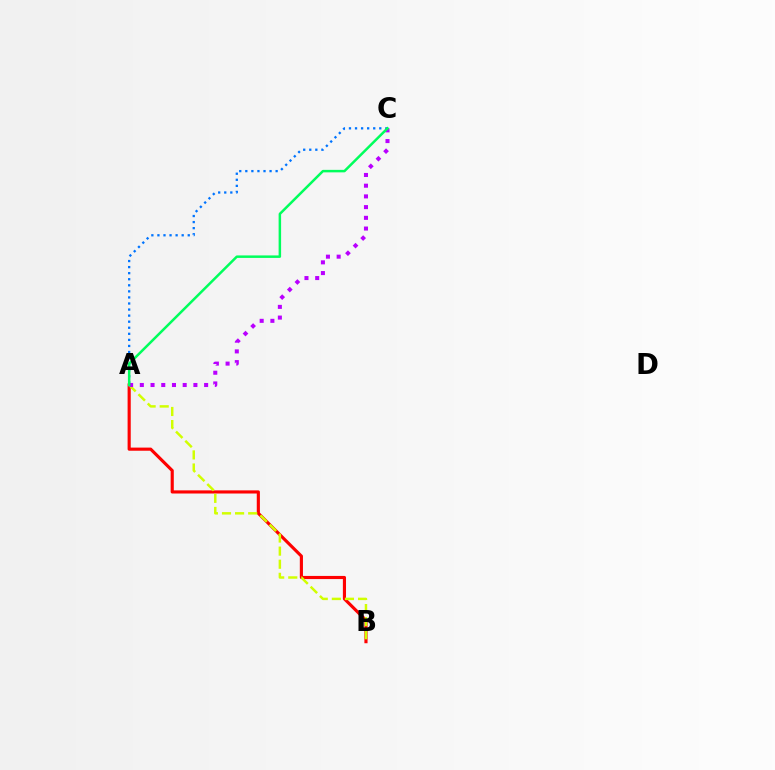{('A', 'B'): [{'color': '#ff0000', 'line_style': 'solid', 'thickness': 2.26}, {'color': '#d1ff00', 'line_style': 'dashed', 'thickness': 1.78}], ('A', 'C'): [{'color': '#0074ff', 'line_style': 'dotted', 'thickness': 1.65}, {'color': '#b900ff', 'line_style': 'dotted', 'thickness': 2.91}, {'color': '#00ff5c', 'line_style': 'solid', 'thickness': 1.8}]}